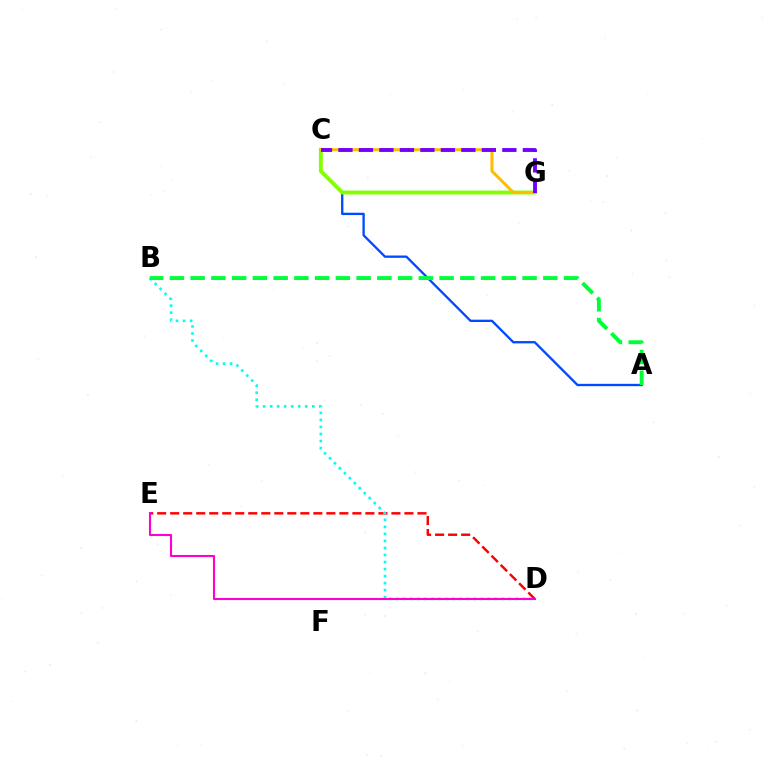{('A', 'C'): [{'color': '#004bff', 'line_style': 'solid', 'thickness': 1.67}], ('C', 'G'): [{'color': '#84ff00', 'line_style': 'solid', 'thickness': 2.81}, {'color': '#ffbd00', 'line_style': 'solid', 'thickness': 2.19}, {'color': '#7200ff', 'line_style': 'dashed', 'thickness': 2.78}], ('D', 'E'): [{'color': '#ff0000', 'line_style': 'dashed', 'thickness': 1.77}, {'color': '#ff00cf', 'line_style': 'solid', 'thickness': 1.51}], ('B', 'D'): [{'color': '#00fff6', 'line_style': 'dotted', 'thickness': 1.91}], ('A', 'B'): [{'color': '#00ff39', 'line_style': 'dashed', 'thickness': 2.82}]}